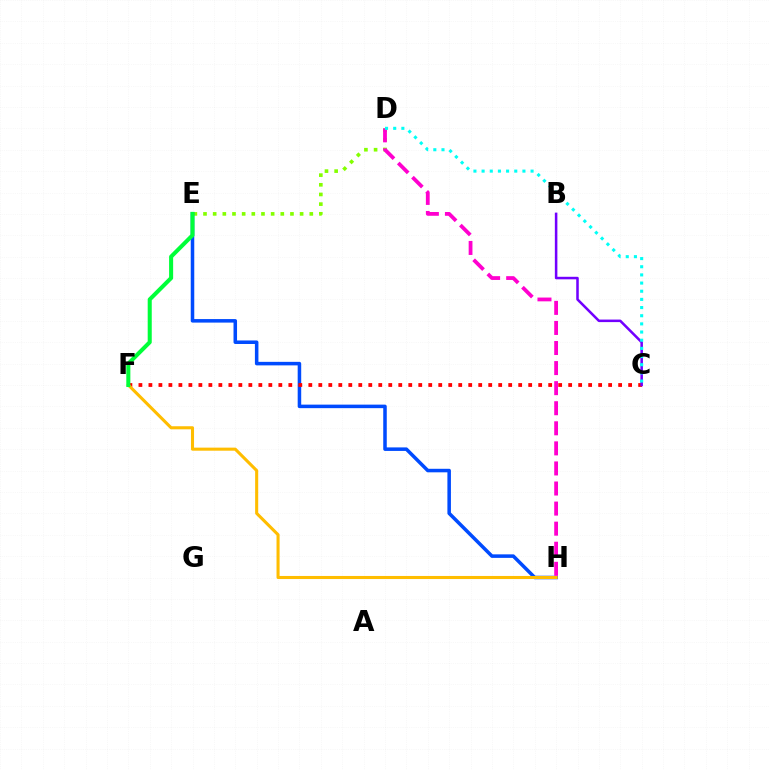{('D', 'E'): [{'color': '#84ff00', 'line_style': 'dotted', 'thickness': 2.62}], ('E', 'H'): [{'color': '#004bff', 'line_style': 'solid', 'thickness': 2.54}], ('C', 'F'): [{'color': '#ff0000', 'line_style': 'dotted', 'thickness': 2.72}], ('F', 'H'): [{'color': '#ffbd00', 'line_style': 'solid', 'thickness': 2.21}], ('D', 'H'): [{'color': '#ff00cf', 'line_style': 'dashed', 'thickness': 2.73}], ('B', 'C'): [{'color': '#7200ff', 'line_style': 'solid', 'thickness': 1.82}], ('C', 'D'): [{'color': '#00fff6', 'line_style': 'dotted', 'thickness': 2.22}], ('E', 'F'): [{'color': '#00ff39', 'line_style': 'solid', 'thickness': 2.92}]}